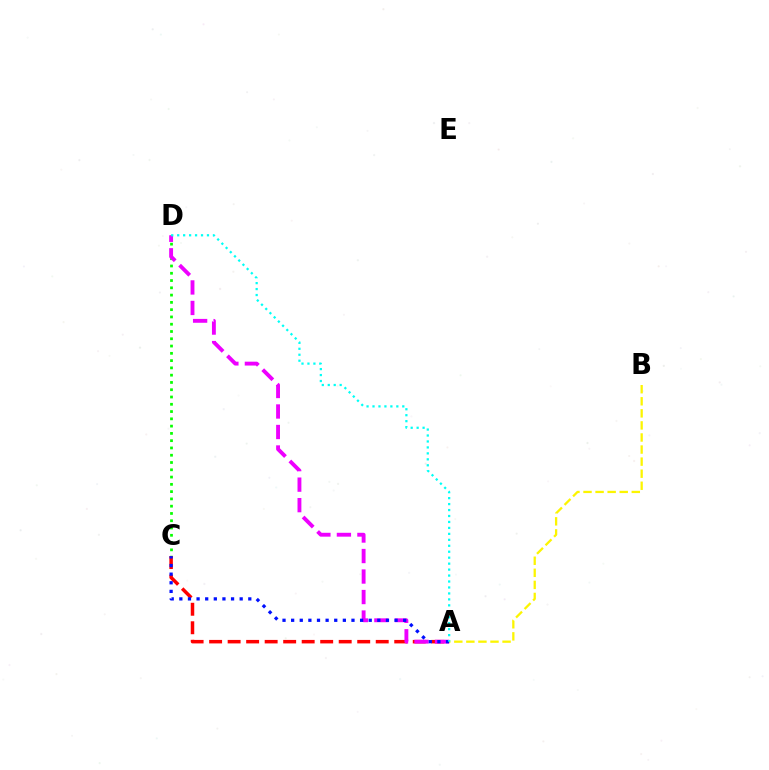{('C', 'D'): [{'color': '#08ff00', 'line_style': 'dotted', 'thickness': 1.98}], ('A', 'C'): [{'color': '#ff0000', 'line_style': 'dashed', 'thickness': 2.51}, {'color': '#0010ff', 'line_style': 'dotted', 'thickness': 2.34}], ('A', 'D'): [{'color': '#ee00ff', 'line_style': 'dashed', 'thickness': 2.79}, {'color': '#00fff6', 'line_style': 'dotted', 'thickness': 1.62}], ('A', 'B'): [{'color': '#fcf500', 'line_style': 'dashed', 'thickness': 1.64}]}